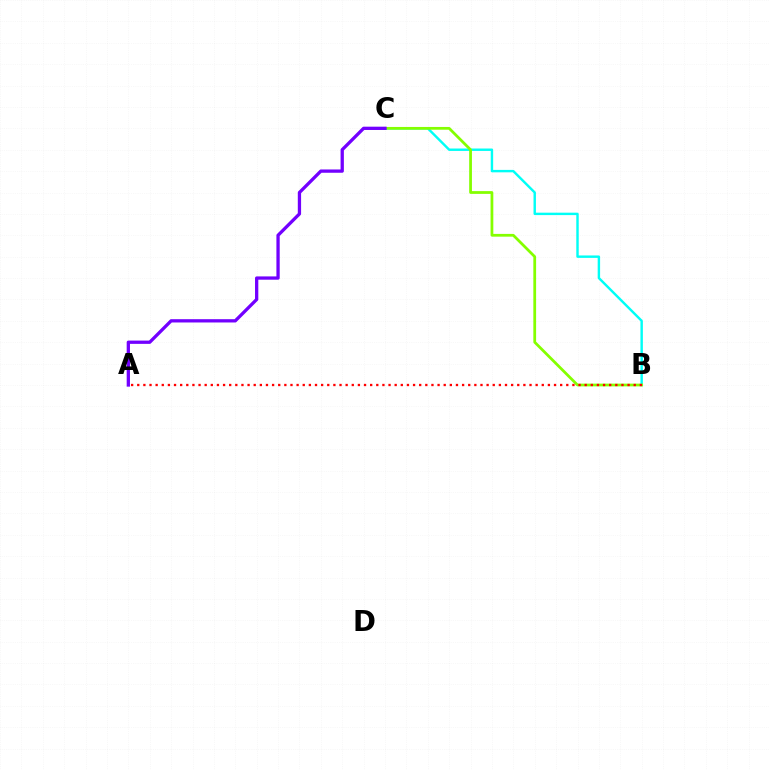{('B', 'C'): [{'color': '#00fff6', 'line_style': 'solid', 'thickness': 1.74}, {'color': '#84ff00', 'line_style': 'solid', 'thickness': 1.99}], ('A', 'B'): [{'color': '#ff0000', 'line_style': 'dotted', 'thickness': 1.67}], ('A', 'C'): [{'color': '#7200ff', 'line_style': 'solid', 'thickness': 2.37}]}